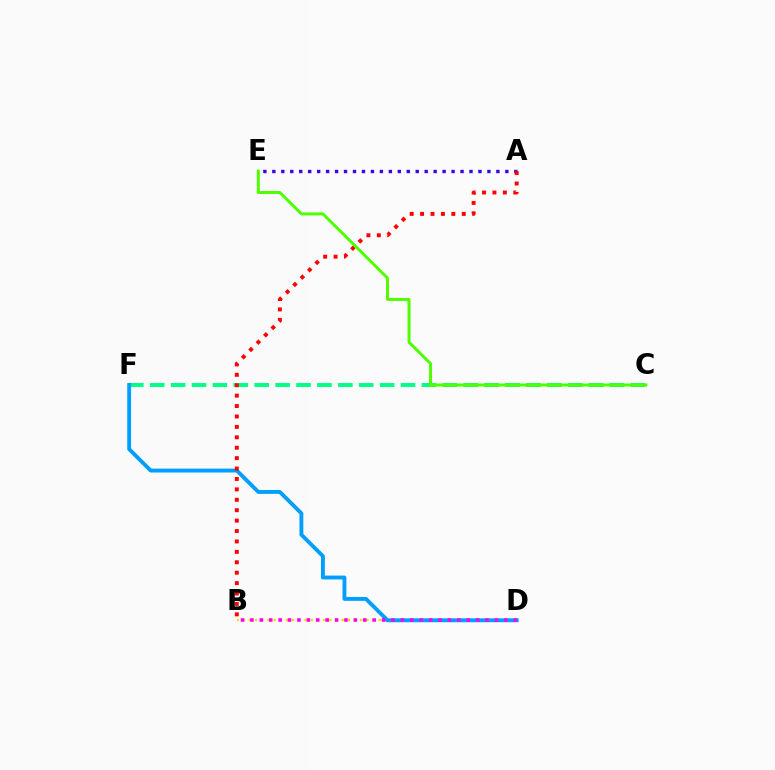{('B', 'D'): [{'color': '#ffd500', 'line_style': 'dotted', 'thickness': 1.68}, {'color': '#ff00ed', 'line_style': 'dotted', 'thickness': 2.55}], ('A', 'E'): [{'color': '#3700ff', 'line_style': 'dotted', 'thickness': 2.43}], ('C', 'F'): [{'color': '#00ff86', 'line_style': 'dashed', 'thickness': 2.84}], ('D', 'F'): [{'color': '#009eff', 'line_style': 'solid', 'thickness': 2.79}], ('A', 'B'): [{'color': '#ff0000', 'line_style': 'dotted', 'thickness': 2.83}], ('C', 'E'): [{'color': '#4fff00', 'line_style': 'solid', 'thickness': 2.15}]}